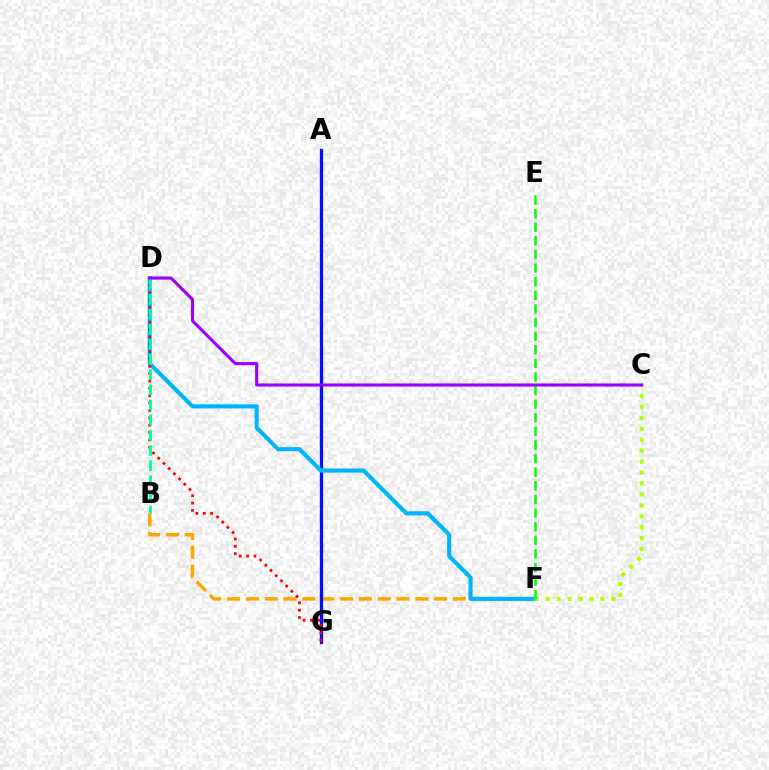{('A', 'G'): [{'color': '#ff00bd', 'line_style': 'dashed', 'thickness': 2.15}, {'color': '#0010ff', 'line_style': 'solid', 'thickness': 2.38}], ('B', 'F'): [{'color': '#ffa500', 'line_style': 'dashed', 'thickness': 2.55}], ('D', 'F'): [{'color': '#00b5ff', 'line_style': 'solid', 'thickness': 2.96}], ('C', 'F'): [{'color': '#b3ff00', 'line_style': 'dotted', 'thickness': 2.97}], ('E', 'F'): [{'color': '#08ff00', 'line_style': 'dashed', 'thickness': 1.85}], ('D', 'G'): [{'color': '#ff0000', 'line_style': 'dotted', 'thickness': 2.0}], ('B', 'D'): [{'color': '#00ff9d', 'line_style': 'dashed', 'thickness': 2.06}], ('C', 'D'): [{'color': '#9b00ff', 'line_style': 'solid', 'thickness': 2.23}]}